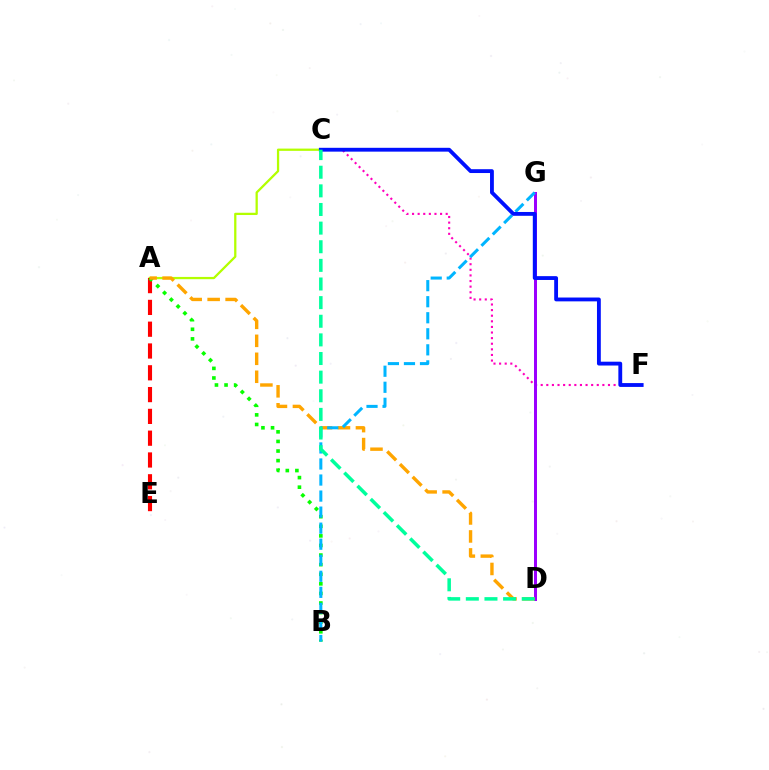{('C', 'F'): [{'color': '#ff00bd', 'line_style': 'dotted', 'thickness': 1.52}, {'color': '#0010ff', 'line_style': 'solid', 'thickness': 2.76}], ('D', 'G'): [{'color': '#9b00ff', 'line_style': 'solid', 'thickness': 2.15}], ('A', 'C'): [{'color': '#b3ff00', 'line_style': 'solid', 'thickness': 1.63}], ('A', 'E'): [{'color': '#ff0000', 'line_style': 'dashed', 'thickness': 2.96}], ('A', 'B'): [{'color': '#08ff00', 'line_style': 'dotted', 'thickness': 2.61}], ('A', 'D'): [{'color': '#ffa500', 'line_style': 'dashed', 'thickness': 2.44}], ('B', 'G'): [{'color': '#00b5ff', 'line_style': 'dashed', 'thickness': 2.18}], ('C', 'D'): [{'color': '#00ff9d', 'line_style': 'dashed', 'thickness': 2.53}]}